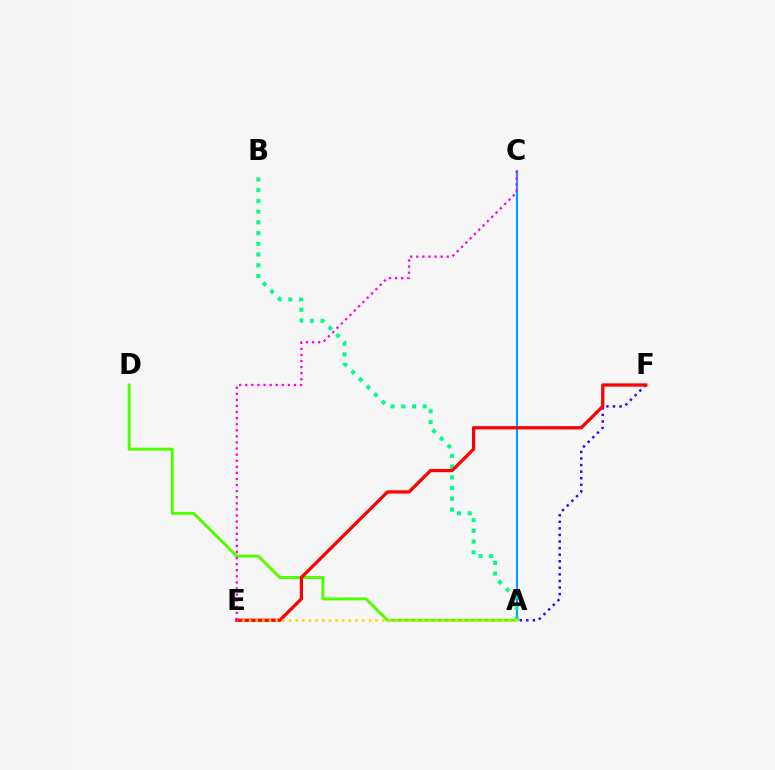{('A', 'F'): [{'color': '#3700ff', 'line_style': 'dotted', 'thickness': 1.79}], ('A', 'C'): [{'color': '#009eff', 'line_style': 'solid', 'thickness': 1.52}], ('A', 'B'): [{'color': '#00ff86', 'line_style': 'dotted', 'thickness': 2.91}], ('A', 'D'): [{'color': '#4fff00', 'line_style': 'solid', 'thickness': 2.11}], ('E', 'F'): [{'color': '#ff0000', 'line_style': 'solid', 'thickness': 2.35}], ('A', 'E'): [{'color': '#ffd500', 'line_style': 'dotted', 'thickness': 1.81}], ('C', 'E'): [{'color': '#ff00ed', 'line_style': 'dotted', 'thickness': 1.65}]}